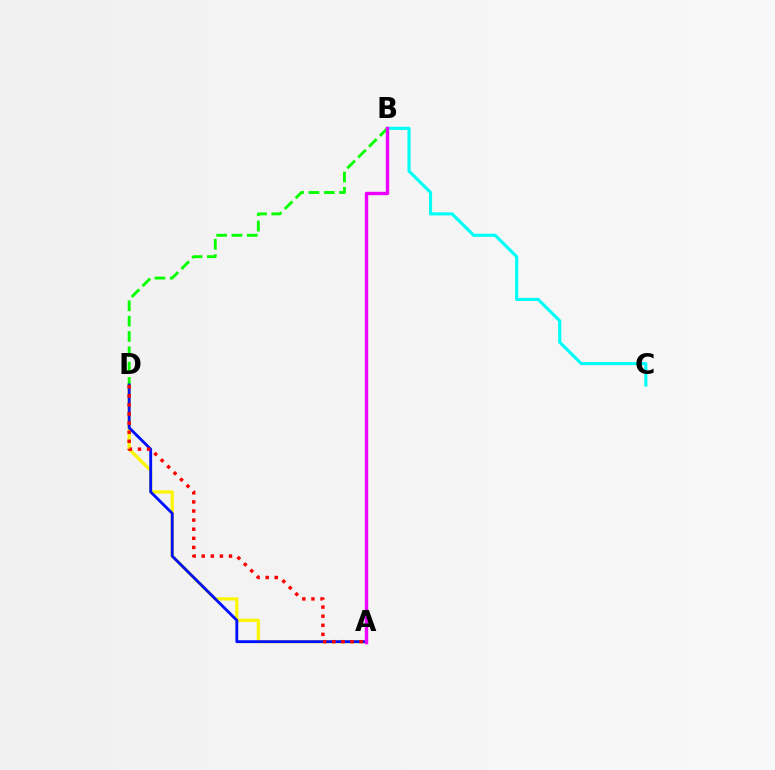{('A', 'D'): [{'color': '#fcf500', 'line_style': 'solid', 'thickness': 2.29}, {'color': '#0010ff', 'line_style': 'solid', 'thickness': 2.06}, {'color': '#ff0000', 'line_style': 'dotted', 'thickness': 2.47}], ('B', 'C'): [{'color': '#00fff6', 'line_style': 'solid', 'thickness': 2.25}], ('B', 'D'): [{'color': '#08ff00', 'line_style': 'dashed', 'thickness': 2.08}], ('A', 'B'): [{'color': '#ee00ff', 'line_style': 'solid', 'thickness': 2.45}]}